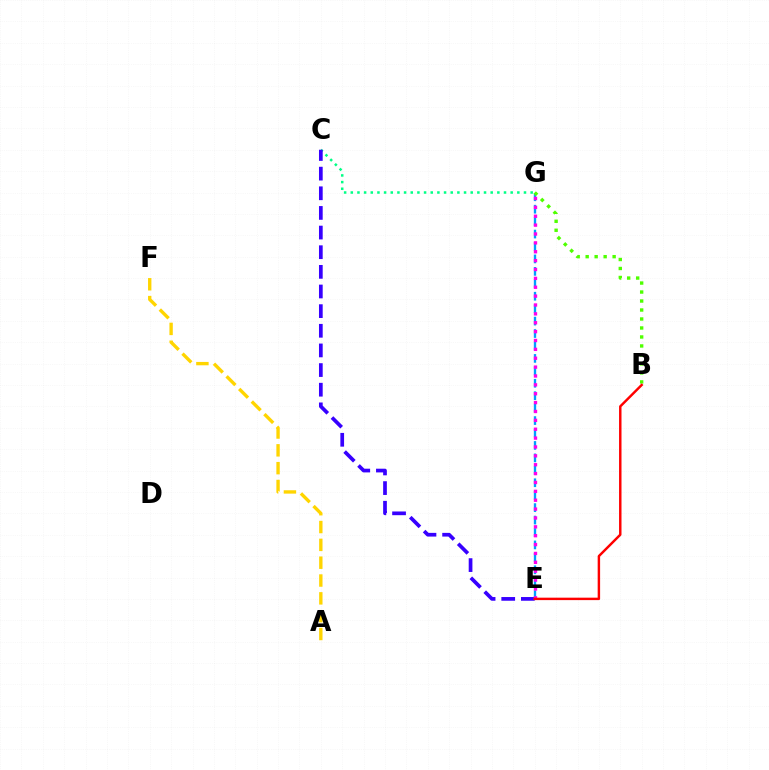{('C', 'G'): [{'color': '#00ff86', 'line_style': 'dotted', 'thickness': 1.81}], ('C', 'E'): [{'color': '#3700ff', 'line_style': 'dashed', 'thickness': 2.67}], ('E', 'G'): [{'color': '#009eff', 'line_style': 'dashed', 'thickness': 1.69}, {'color': '#ff00ed', 'line_style': 'dotted', 'thickness': 2.41}], ('B', 'G'): [{'color': '#4fff00', 'line_style': 'dotted', 'thickness': 2.44}], ('B', 'E'): [{'color': '#ff0000', 'line_style': 'solid', 'thickness': 1.76}], ('A', 'F'): [{'color': '#ffd500', 'line_style': 'dashed', 'thickness': 2.42}]}